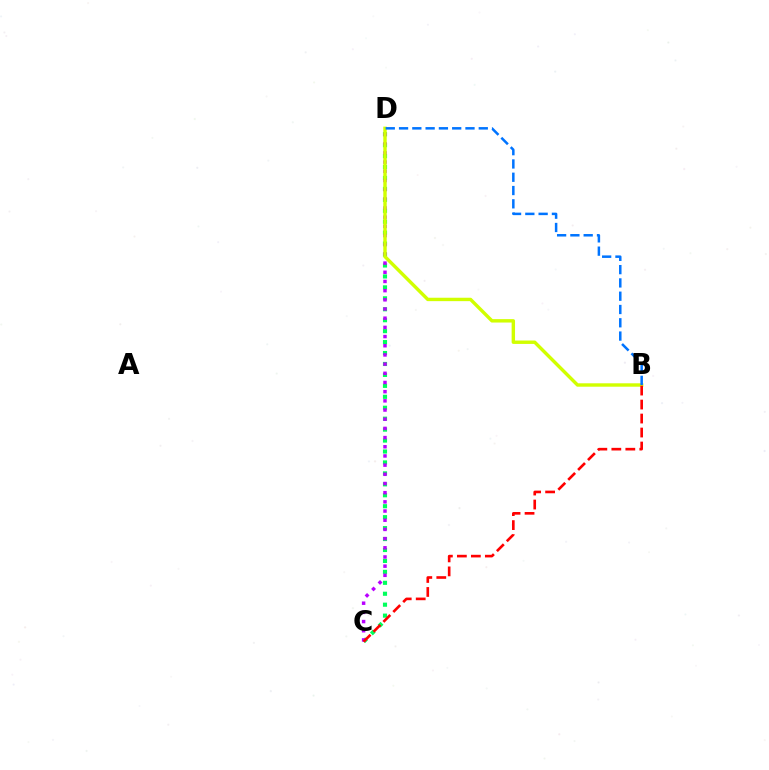{('C', 'D'): [{'color': '#00ff5c', 'line_style': 'dotted', 'thickness': 2.97}, {'color': '#b900ff', 'line_style': 'dotted', 'thickness': 2.5}], ('B', 'D'): [{'color': '#d1ff00', 'line_style': 'solid', 'thickness': 2.46}, {'color': '#0074ff', 'line_style': 'dashed', 'thickness': 1.81}], ('B', 'C'): [{'color': '#ff0000', 'line_style': 'dashed', 'thickness': 1.9}]}